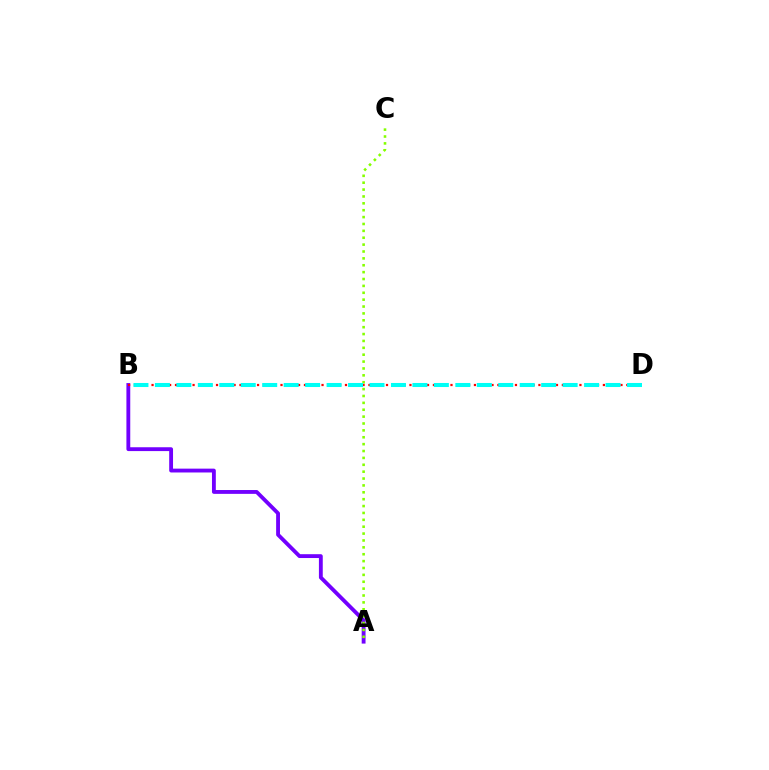{('A', 'B'): [{'color': '#7200ff', 'line_style': 'solid', 'thickness': 2.77}], ('A', 'C'): [{'color': '#84ff00', 'line_style': 'dotted', 'thickness': 1.87}], ('B', 'D'): [{'color': '#ff0000', 'line_style': 'dotted', 'thickness': 1.59}, {'color': '#00fff6', 'line_style': 'dashed', 'thickness': 2.92}]}